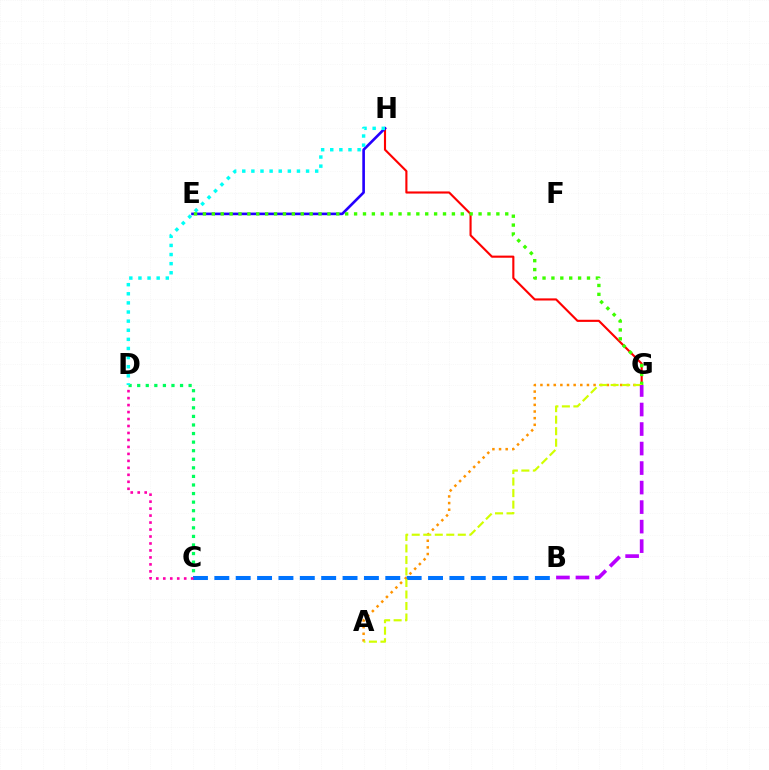{('G', 'H'): [{'color': '#ff0000', 'line_style': 'solid', 'thickness': 1.53}], ('A', 'G'): [{'color': '#ff9400', 'line_style': 'dotted', 'thickness': 1.81}, {'color': '#d1ff00', 'line_style': 'dashed', 'thickness': 1.56}], ('C', 'D'): [{'color': '#00ff5c', 'line_style': 'dotted', 'thickness': 2.33}, {'color': '#ff00ac', 'line_style': 'dotted', 'thickness': 1.89}], ('E', 'H'): [{'color': '#2500ff', 'line_style': 'solid', 'thickness': 1.9}], ('B', 'C'): [{'color': '#0074ff', 'line_style': 'dashed', 'thickness': 2.9}], ('E', 'G'): [{'color': '#3dff00', 'line_style': 'dotted', 'thickness': 2.42}], ('B', 'G'): [{'color': '#b900ff', 'line_style': 'dashed', 'thickness': 2.65}], ('D', 'H'): [{'color': '#00fff6', 'line_style': 'dotted', 'thickness': 2.48}]}